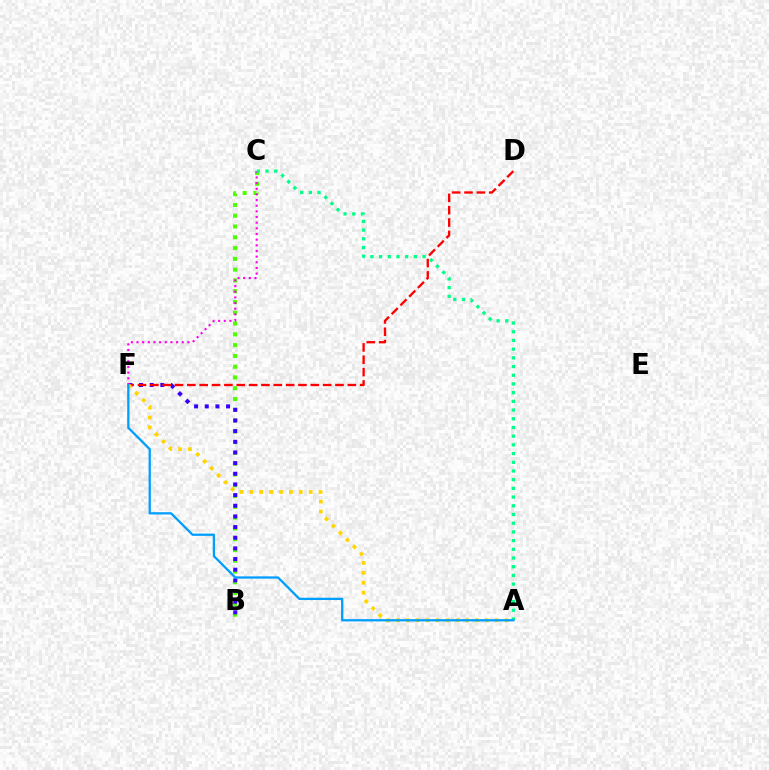{('B', 'C'): [{'color': '#4fff00', 'line_style': 'dotted', 'thickness': 2.93}], ('B', 'F'): [{'color': '#3700ff', 'line_style': 'dotted', 'thickness': 2.9}], ('D', 'F'): [{'color': '#ff0000', 'line_style': 'dashed', 'thickness': 1.68}], ('C', 'F'): [{'color': '#ff00ed', 'line_style': 'dotted', 'thickness': 1.54}], ('A', 'C'): [{'color': '#00ff86', 'line_style': 'dotted', 'thickness': 2.36}], ('A', 'F'): [{'color': '#ffd500', 'line_style': 'dotted', 'thickness': 2.69}, {'color': '#009eff', 'line_style': 'solid', 'thickness': 1.65}]}